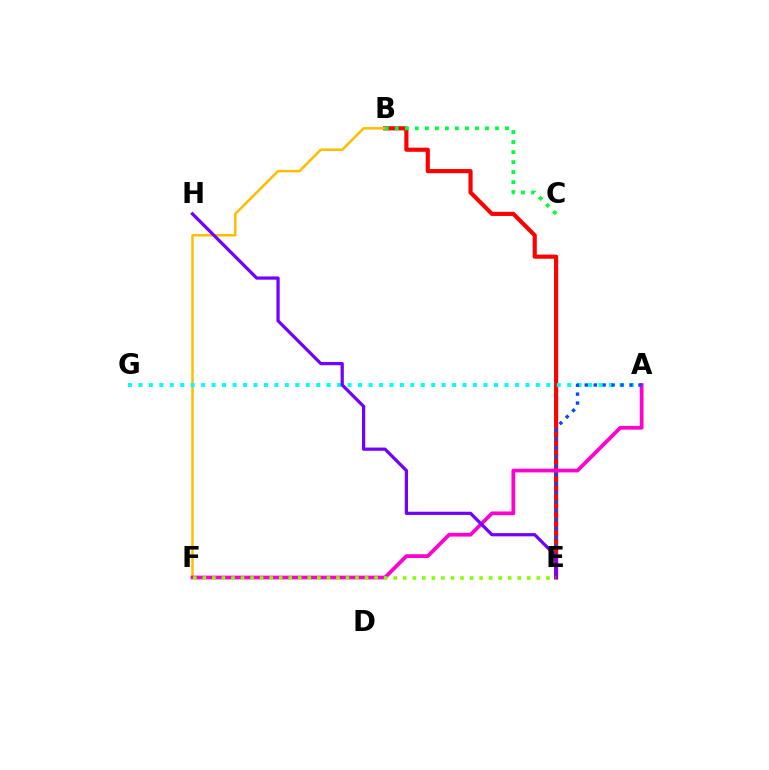{('B', 'E'): [{'color': '#ff0000', 'line_style': 'solid', 'thickness': 2.98}], ('B', 'F'): [{'color': '#ffbd00', 'line_style': 'solid', 'thickness': 1.81}], ('B', 'C'): [{'color': '#00ff39', 'line_style': 'dotted', 'thickness': 2.72}], ('A', 'G'): [{'color': '#00fff6', 'line_style': 'dotted', 'thickness': 2.84}], ('A', 'F'): [{'color': '#ff00cf', 'line_style': 'solid', 'thickness': 2.69}], ('A', 'E'): [{'color': '#004bff', 'line_style': 'dotted', 'thickness': 2.43}], ('E', 'H'): [{'color': '#7200ff', 'line_style': 'solid', 'thickness': 2.32}], ('E', 'F'): [{'color': '#84ff00', 'line_style': 'dotted', 'thickness': 2.59}]}